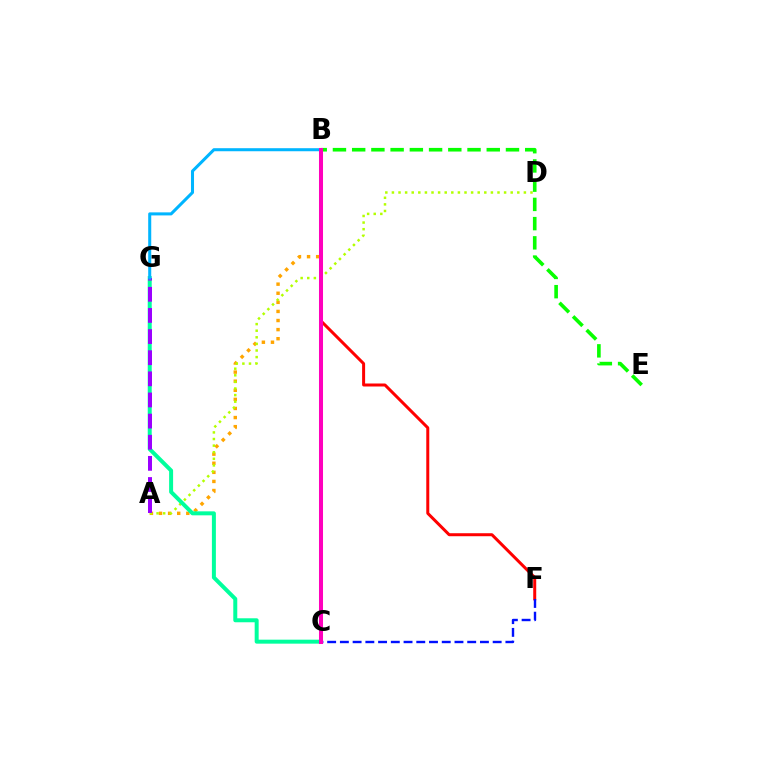{('A', 'B'): [{'color': '#ffa500', 'line_style': 'dotted', 'thickness': 2.47}], ('A', 'D'): [{'color': '#b3ff00', 'line_style': 'dotted', 'thickness': 1.79}], ('B', 'E'): [{'color': '#08ff00', 'line_style': 'dashed', 'thickness': 2.61}], ('C', 'G'): [{'color': '#00ff9d', 'line_style': 'solid', 'thickness': 2.87}], ('A', 'G'): [{'color': '#9b00ff', 'line_style': 'dashed', 'thickness': 2.87}], ('B', 'F'): [{'color': '#ff0000', 'line_style': 'solid', 'thickness': 2.16}], ('B', 'G'): [{'color': '#00b5ff', 'line_style': 'solid', 'thickness': 2.19}], ('C', 'F'): [{'color': '#0010ff', 'line_style': 'dashed', 'thickness': 1.73}], ('B', 'C'): [{'color': '#ff00bd', 'line_style': 'solid', 'thickness': 2.9}]}